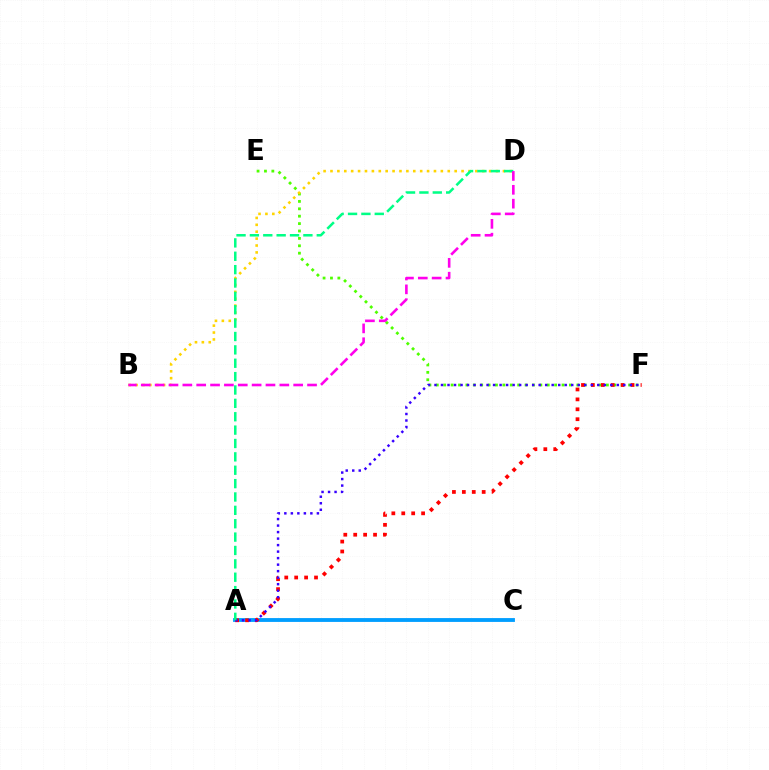{('A', 'C'): [{'color': '#009eff', 'line_style': 'solid', 'thickness': 2.76}], ('E', 'F'): [{'color': '#4fff00', 'line_style': 'dotted', 'thickness': 2.01}], ('A', 'F'): [{'color': '#ff0000', 'line_style': 'dotted', 'thickness': 2.7}, {'color': '#3700ff', 'line_style': 'dotted', 'thickness': 1.77}], ('B', 'D'): [{'color': '#ffd500', 'line_style': 'dotted', 'thickness': 1.87}, {'color': '#ff00ed', 'line_style': 'dashed', 'thickness': 1.88}], ('A', 'D'): [{'color': '#00ff86', 'line_style': 'dashed', 'thickness': 1.82}]}